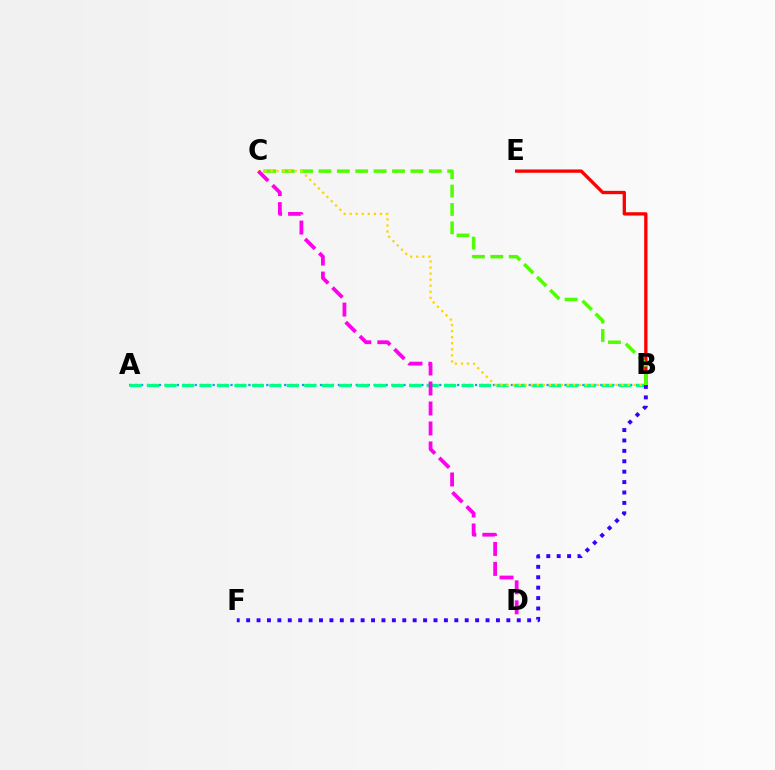{('A', 'B'): [{'color': '#009eff', 'line_style': 'dotted', 'thickness': 1.62}, {'color': '#00ff86', 'line_style': 'dashed', 'thickness': 2.37}], ('B', 'E'): [{'color': '#ff0000', 'line_style': 'solid', 'thickness': 2.39}], ('B', 'F'): [{'color': '#3700ff', 'line_style': 'dotted', 'thickness': 2.83}], ('B', 'C'): [{'color': '#4fff00', 'line_style': 'dashed', 'thickness': 2.5}, {'color': '#ffd500', 'line_style': 'dotted', 'thickness': 1.64}], ('C', 'D'): [{'color': '#ff00ed', 'line_style': 'dashed', 'thickness': 2.72}]}